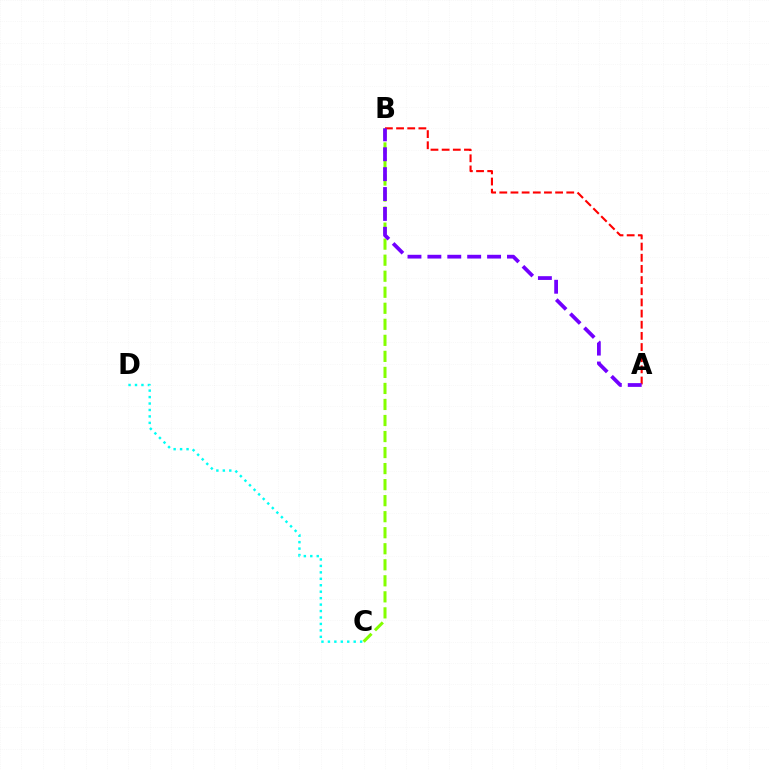{('B', 'C'): [{'color': '#84ff00', 'line_style': 'dashed', 'thickness': 2.18}], ('C', 'D'): [{'color': '#00fff6', 'line_style': 'dotted', 'thickness': 1.75}], ('A', 'B'): [{'color': '#ff0000', 'line_style': 'dashed', 'thickness': 1.52}, {'color': '#7200ff', 'line_style': 'dashed', 'thickness': 2.7}]}